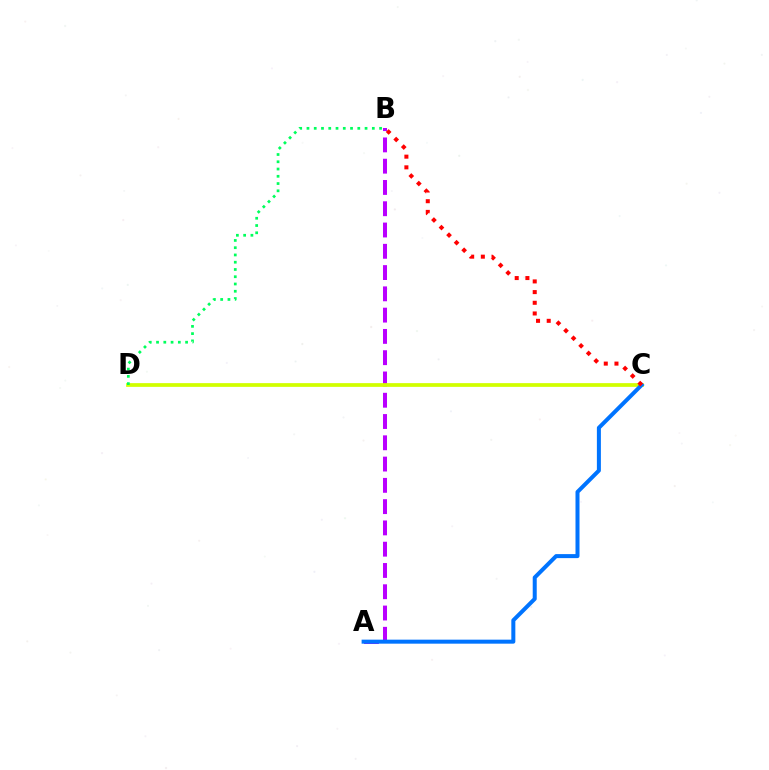{('A', 'B'): [{'color': '#b900ff', 'line_style': 'dashed', 'thickness': 2.89}], ('C', 'D'): [{'color': '#d1ff00', 'line_style': 'solid', 'thickness': 2.69}], ('B', 'D'): [{'color': '#00ff5c', 'line_style': 'dotted', 'thickness': 1.97}], ('A', 'C'): [{'color': '#0074ff', 'line_style': 'solid', 'thickness': 2.89}], ('B', 'C'): [{'color': '#ff0000', 'line_style': 'dotted', 'thickness': 2.9}]}